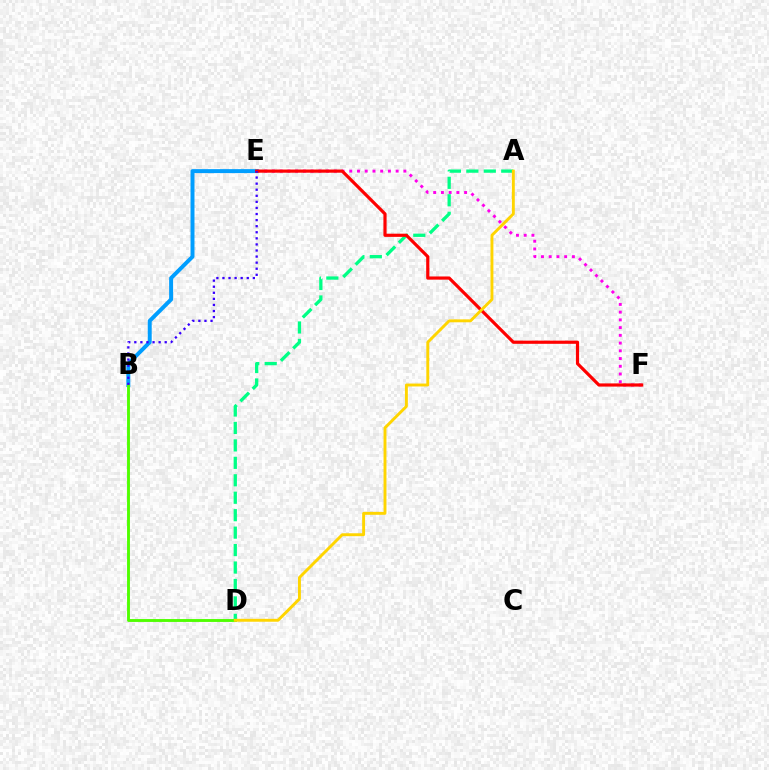{('E', 'F'): [{'color': '#ff00ed', 'line_style': 'dotted', 'thickness': 2.1}, {'color': '#ff0000', 'line_style': 'solid', 'thickness': 2.29}], ('B', 'E'): [{'color': '#009eff', 'line_style': 'solid', 'thickness': 2.85}, {'color': '#3700ff', 'line_style': 'dotted', 'thickness': 1.65}], ('A', 'D'): [{'color': '#00ff86', 'line_style': 'dashed', 'thickness': 2.37}, {'color': '#ffd500', 'line_style': 'solid', 'thickness': 2.1}], ('B', 'D'): [{'color': '#4fff00', 'line_style': 'solid', 'thickness': 2.08}]}